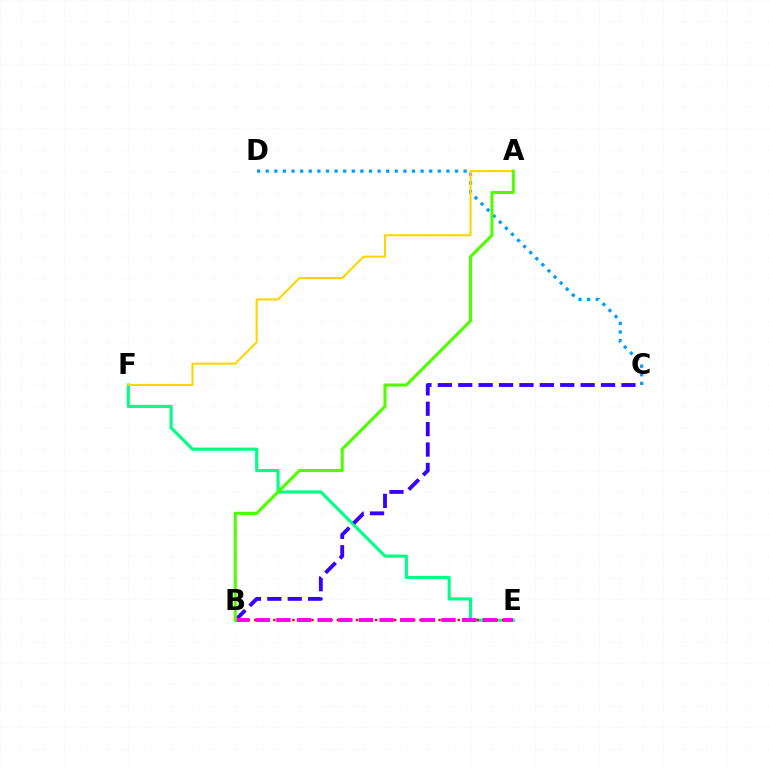{('E', 'F'): [{'color': '#00ff86', 'line_style': 'solid', 'thickness': 2.24}], ('B', 'E'): [{'color': '#ff0000', 'line_style': 'dotted', 'thickness': 1.73}, {'color': '#ff00ed', 'line_style': 'dashed', 'thickness': 2.8}], ('B', 'C'): [{'color': '#3700ff', 'line_style': 'dashed', 'thickness': 2.77}], ('C', 'D'): [{'color': '#009eff', 'line_style': 'dotted', 'thickness': 2.34}], ('A', 'F'): [{'color': '#ffd500', 'line_style': 'solid', 'thickness': 1.51}], ('A', 'B'): [{'color': '#4fff00', 'line_style': 'solid', 'thickness': 2.21}]}